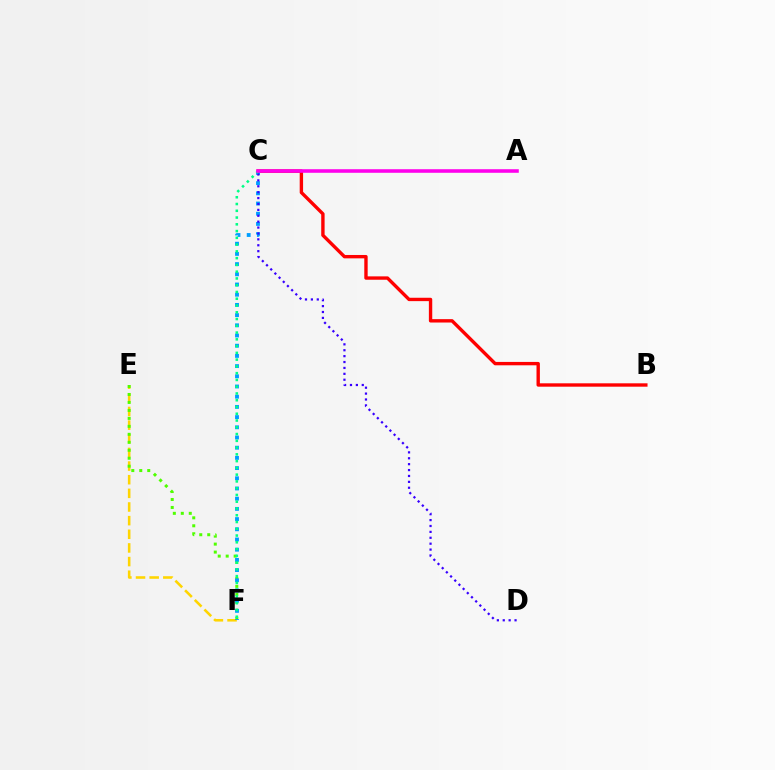{('E', 'F'): [{'color': '#ffd500', 'line_style': 'dashed', 'thickness': 1.85}, {'color': '#4fff00', 'line_style': 'dotted', 'thickness': 2.17}], ('B', 'C'): [{'color': '#ff0000', 'line_style': 'solid', 'thickness': 2.43}], ('C', 'F'): [{'color': '#009eff', 'line_style': 'dotted', 'thickness': 2.77}, {'color': '#00ff86', 'line_style': 'dotted', 'thickness': 1.84}], ('C', 'D'): [{'color': '#3700ff', 'line_style': 'dotted', 'thickness': 1.6}], ('A', 'C'): [{'color': '#ff00ed', 'line_style': 'solid', 'thickness': 2.57}]}